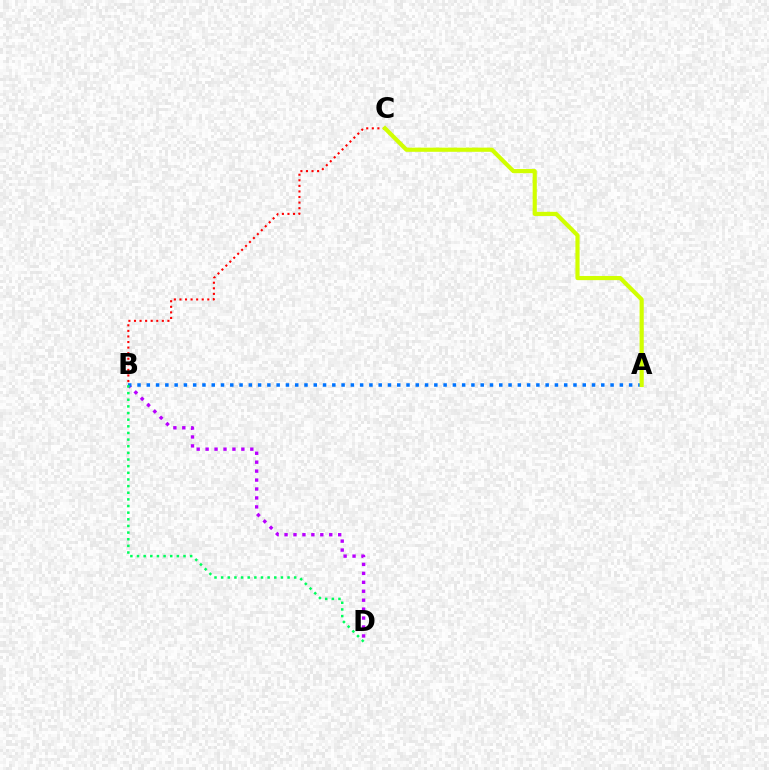{('B', 'D'): [{'color': '#b900ff', 'line_style': 'dotted', 'thickness': 2.43}, {'color': '#00ff5c', 'line_style': 'dotted', 'thickness': 1.8}], ('B', 'C'): [{'color': '#ff0000', 'line_style': 'dotted', 'thickness': 1.51}], ('A', 'B'): [{'color': '#0074ff', 'line_style': 'dotted', 'thickness': 2.52}], ('A', 'C'): [{'color': '#d1ff00', 'line_style': 'solid', 'thickness': 2.99}]}